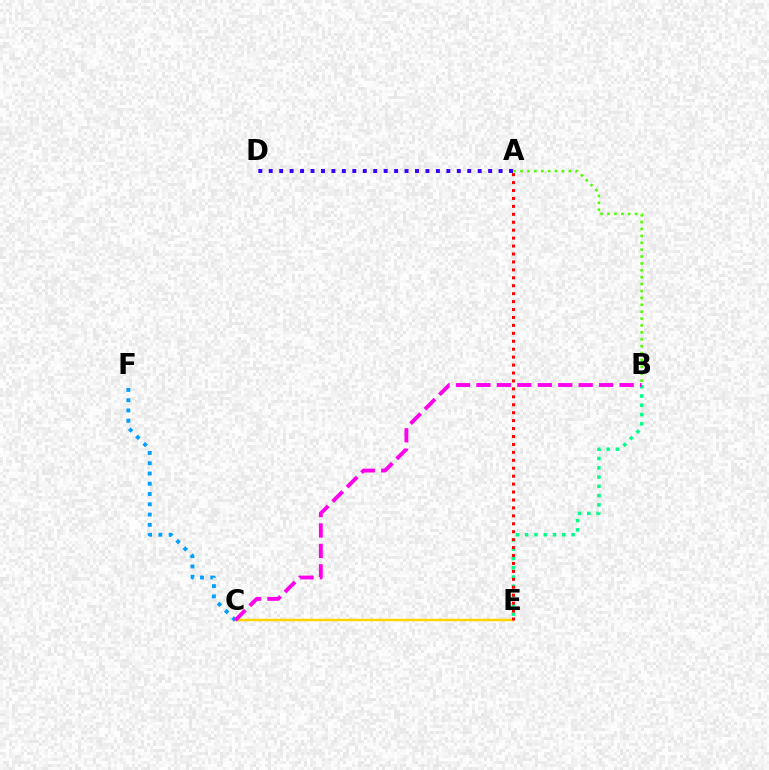{('B', 'E'): [{'color': '#00ff86', 'line_style': 'dotted', 'thickness': 2.52}], ('A', 'D'): [{'color': '#3700ff', 'line_style': 'dotted', 'thickness': 2.84}], ('C', 'E'): [{'color': '#ffd500', 'line_style': 'solid', 'thickness': 1.79}], ('A', 'E'): [{'color': '#ff0000', 'line_style': 'dotted', 'thickness': 2.16}], ('A', 'B'): [{'color': '#4fff00', 'line_style': 'dotted', 'thickness': 1.87}], ('C', 'F'): [{'color': '#009eff', 'line_style': 'dotted', 'thickness': 2.79}], ('B', 'C'): [{'color': '#ff00ed', 'line_style': 'dashed', 'thickness': 2.78}]}